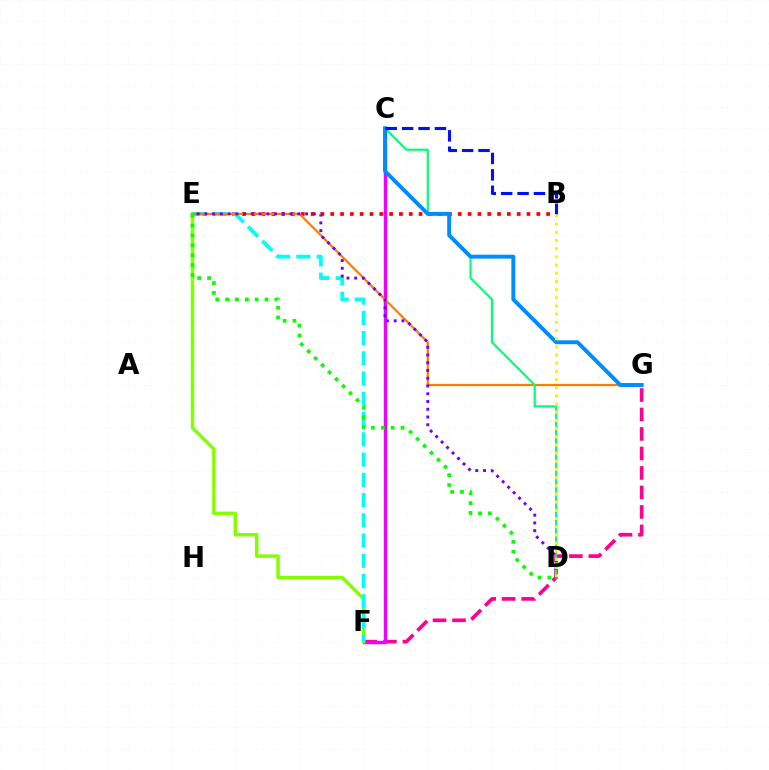{('F', 'G'): [{'color': '#ff0094', 'line_style': 'dashed', 'thickness': 2.65}], ('B', 'E'): [{'color': '#ff0000', 'line_style': 'dotted', 'thickness': 2.67}], ('C', 'F'): [{'color': '#ee00ff', 'line_style': 'solid', 'thickness': 2.45}], ('E', 'F'): [{'color': '#84ff00', 'line_style': 'solid', 'thickness': 2.5}, {'color': '#00fff6', 'line_style': 'dashed', 'thickness': 2.75}], ('E', 'G'): [{'color': '#ff7c00', 'line_style': 'solid', 'thickness': 1.6}], ('C', 'D'): [{'color': '#00ff74', 'line_style': 'solid', 'thickness': 1.57}], ('C', 'G'): [{'color': '#008cff', 'line_style': 'solid', 'thickness': 2.83}], ('D', 'E'): [{'color': '#7200ff', 'line_style': 'dotted', 'thickness': 2.11}, {'color': '#08ff00', 'line_style': 'dotted', 'thickness': 2.68}], ('B', 'C'): [{'color': '#0010ff', 'line_style': 'dashed', 'thickness': 2.23}], ('B', 'D'): [{'color': '#fcf500', 'line_style': 'dotted', 'thickness': 2.22}]}